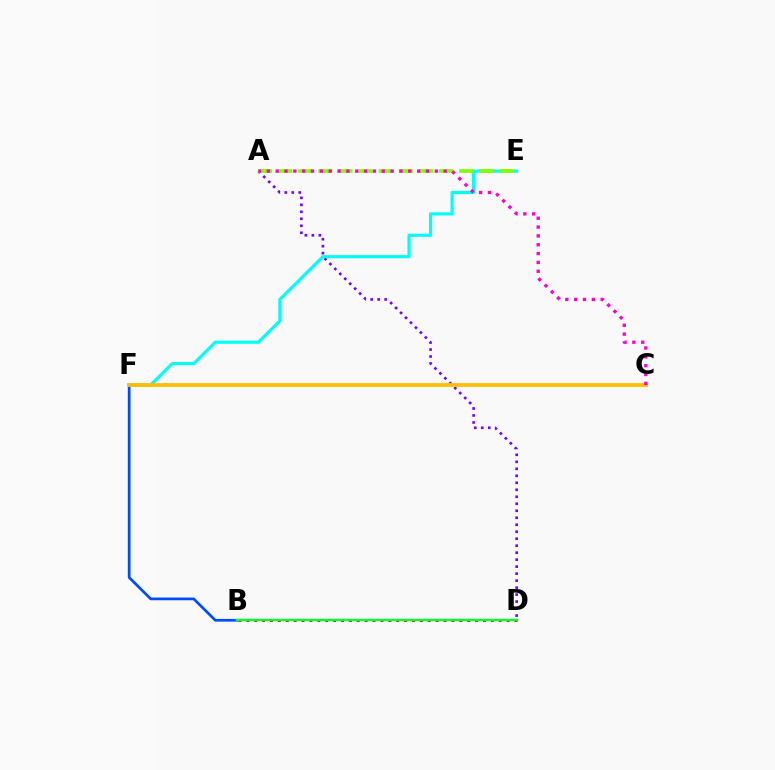{('B', 'F'): [{'color': '#004bff', 'line_style': 'solid', 'thickness': 1.96}], ('A', 'D'): [{'color': '#7200ff', 'line_style': 'dotted', 'thickness': 1.9}], ('E', 'F'): [{'color': '#00fff6', 'line_style': 'solid', 'thickness': 2.28}], ('A', 'E'): [{'color': '#84ff00', 'line_style': 'dashed', 'thickness': 2.73}], ('B', 'D'): [{'color': '#ff0000', 'line_style': 'dotted', 'thickness': 2.14}, {'color': '#00ff39', 'line_style': 'solid', 'thickness': 1.76}], ('C', 'F'): [{'color': '#ffbd00', 'line_style': 'solid', 'thickness': 2.7}], ('A', 'C'): [{'color': '#ff00cf', 'line_style': 'dotted', 'thickness': 2.4}]}